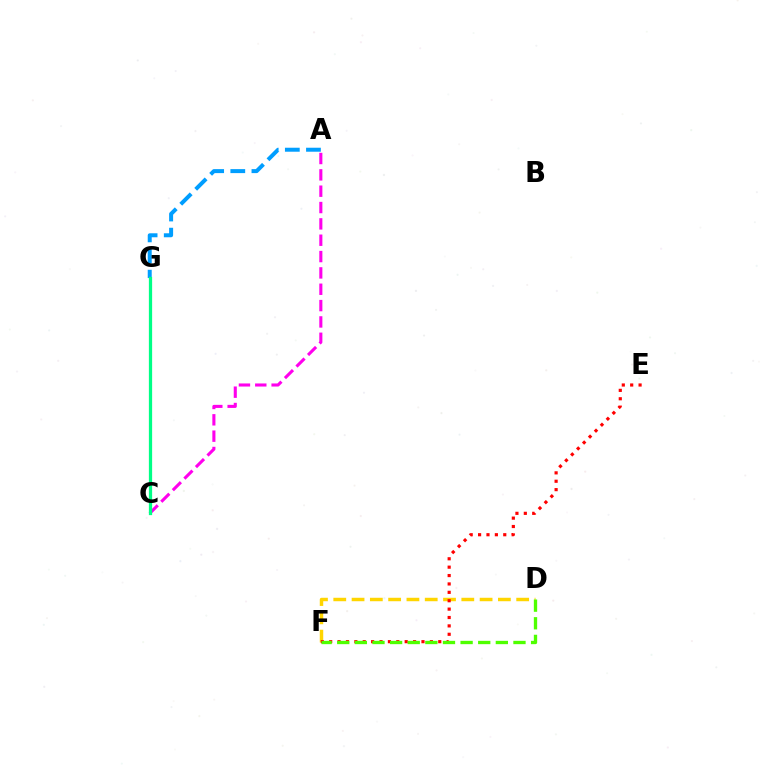{('A', 'G'): [{'color': '#009eff', 'line_style': 'dashed', 'thickness': 2.87}], ('C', 'G'): [{'color': '#3700ff', 'line_style': 'dotted', 'thickness': 1.99}, {'color': '#00ff86', 'line_style': 'solid', 'thickness': 2.34}], ('D', 'F'): [{'color': '#ffd500', 'line_style': 'dashed', 'thickness': 2.48}, {'color': '#4fff00', 'line_style': 'dashed', 'thickness': 2.39}], ('E', 'F'): [{'color': '#ff0000', 'line_style': 'dotted', 'thickness': 2.28}], ('A', 'C'): [{'color': '#ff00ed', 'line_style': 'dashed', 'thickness': 2.22}]}